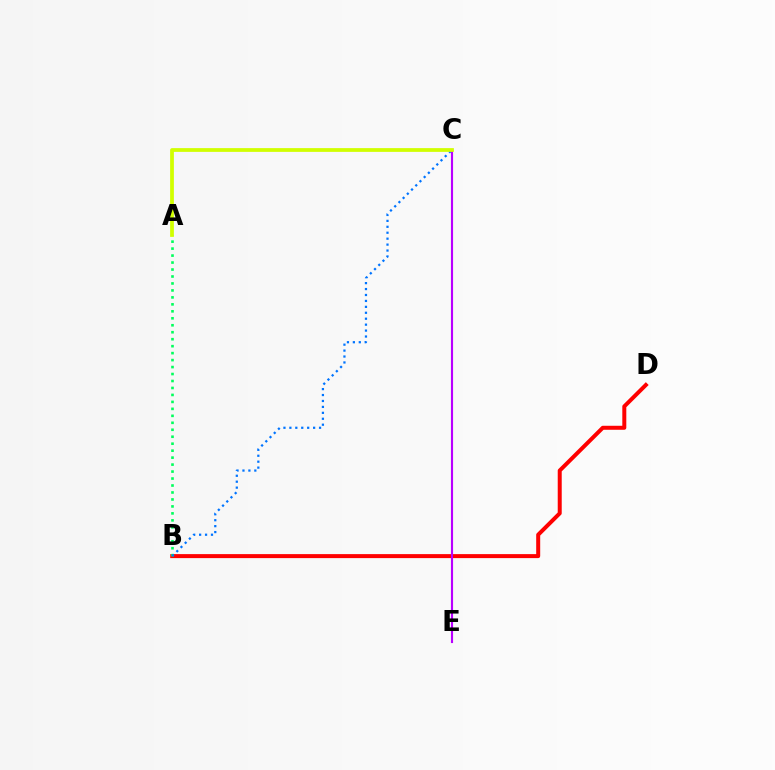{('B', 'D'): [{'color': '#ff0000', 'line_style': 'solid', 'thickness': 2.88}], ('A', 'B'): [{'color': '#00ff5c', 'line_style': 'dotted', 'thickness': 1.89}], ('B', 'C'): [{'color': '#0074ff', 'line_style': 'dotted', 'thickness': 1.61}], ('C', 'E'): [{'color': '#b900ff', 'line_style': 'solid', 'thickness': 1.54}], ('A', 'C'): [{'color': '#d1ff00', 'line_style': 'solid', 'thickness': 2.71}]}